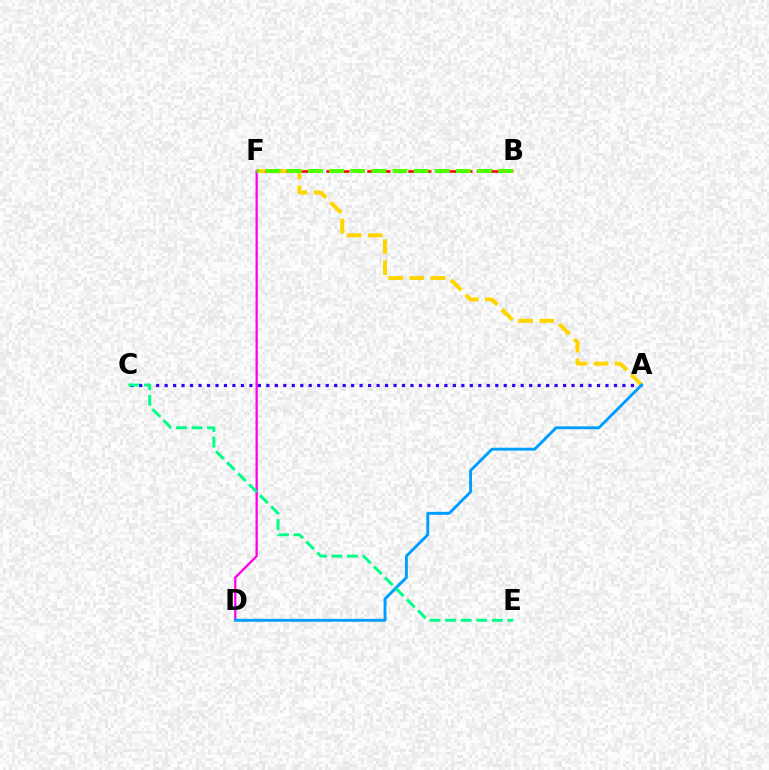{('D', 'F'): [{'color': '#ff00ed', 'line_style': 'solid', 'thickness': 1.64}], ('B', 'F'): [{'color': '#ff0000', 'line_style': 'dashed', 'thickness': 1.86}, {'color': '#4fff00', 'line_style': 'dashed', 'thickness': 2.87}], ('A', 'C'): [{'color': '#3700ff', 'line_style': 'dotted', 'thickness': 2.3}], ('A', 'F'): [{'color': '#ffd500', 'line_style': 'dashed', 'thickness': 2.87}], ('A', 'D'): [{'color': '#009eff', 'line_style': 'solid', 'thickness': 2.09}], ('C', 'E'): [{'color': '#00ff86', 'line_style': 'dashed', 'thickness': 2.12}]}